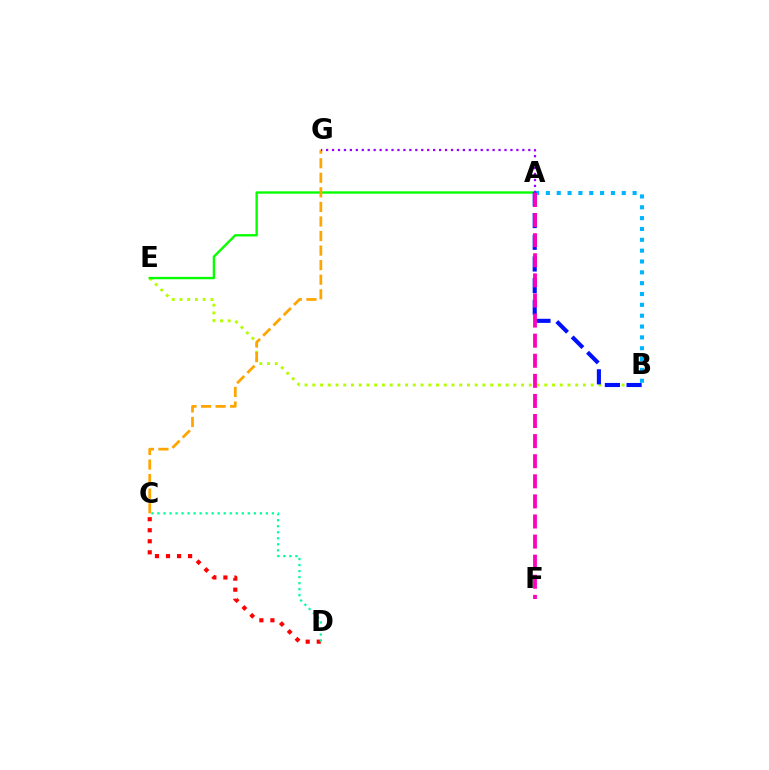{('B', 'E'): [{'color': '#b3ff00', 'line_style': 'dotted', 'thickness': 2.1}], ('A', 'B'): [{'color': '#00b5ff', 'line_style': 'dotted', 'thickness': 2.95}, {'color': '#0010ff', 'line_style': 'dashed', 'thickness': 2.95}], ('C', 'D'): [{'color': '#ff0000', 'line_style': 'dotted', 'thickness': 3.0}, {'color': '#00ff9d', 'line_style': 'dotted', 'thickness': 1.64}], ('A', 'E'): [{'color': '#08ff00', 'line_style': 'solid', 'thickness': 1.71}], ('C', 'G'): [{'color': '#ffa500', 'line_style': 'dashed', 'thickness': 1.98}], ('A', 'F'): [{'color': '#ff00bd', 'line_style': 'dashed', 'thickness': 2.73}], ('A', 'G'): [{'color': '#9b00ff', 'line_style': 'dotted', 'thickness': 1.62}]}